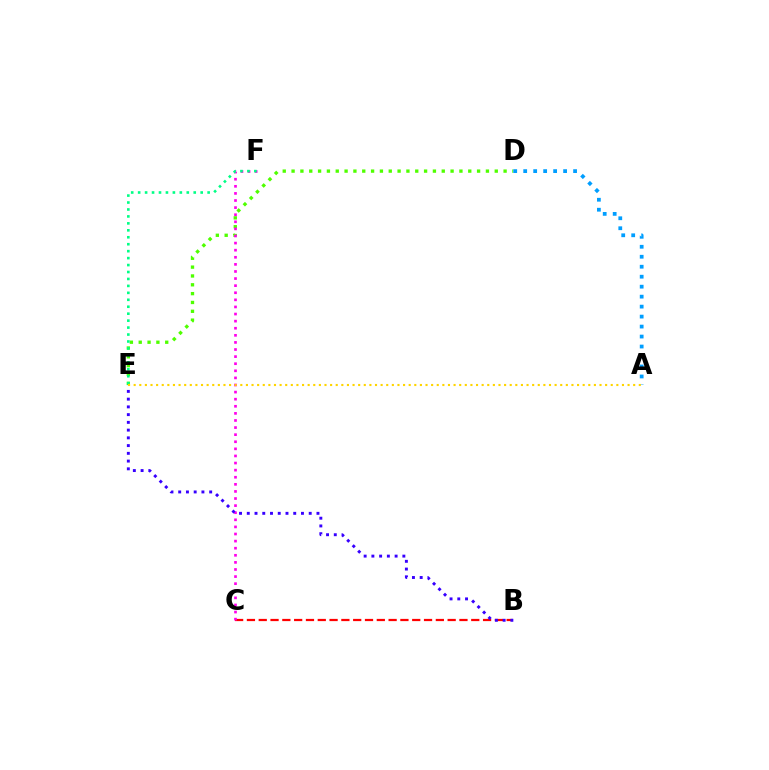{('D', 'E'): [{'color': '#4fff00', 'line_style': 'dotted', 'thickness': 2.4}], ('B', 'C'): [{'color': '#ff0000', 'line_style': 'dashed', 'thickness': 1.6}], ('C', 'F'): [{'color': '#ff00ed', 'line_style': 'dotted', 'thickness': 1.93}], ('B', 'E'): [{'color': '#3700ff', 'line_style': 'dotted', 'thickness': 2.1}], ('A', 'D'): [{'color': '#009eff', 'line_style': 'dotted', 'thickness': 2.71}], ('E', 'F'): [{'color': '#00ff86', 'line_style': 'dotted', 'thickness': 1.89}], ('A', 'E'): [{'color': '#ffd500', 'line_style': 'dotted', 'thickness': 1.52}]}